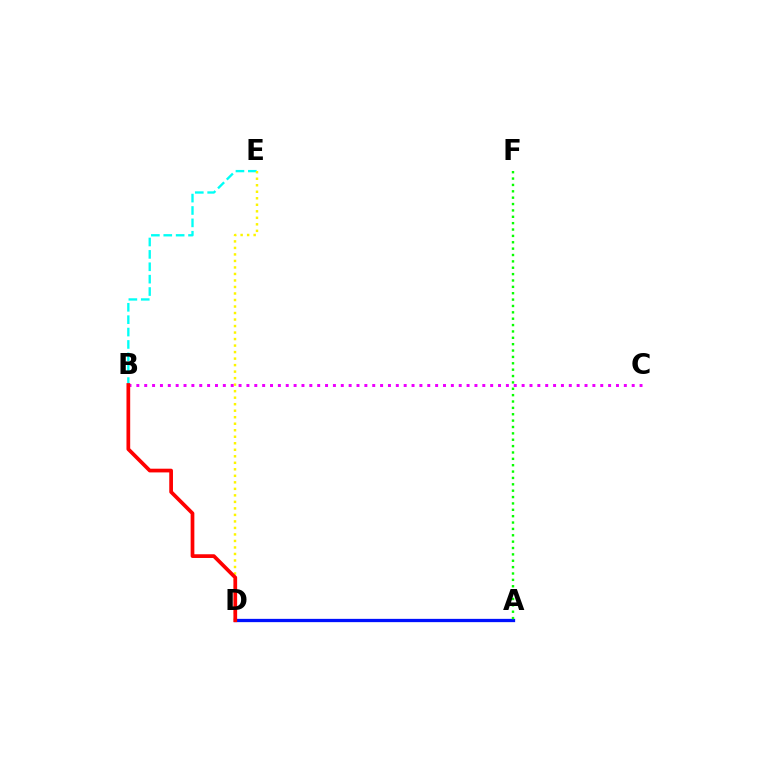{('B', 'E'): [{'color': '#00fff6', 'line_style': 'dashed', 'thickness': 1.68}], ('D', 'E'): [{'color': '#fcf500', 'line_style': 'dotted', 'thickness': 1.77}], ('A', 'D'): [{'color': '#0010ff', 'line_style': 'solid', 'thickness': 2.36}], ('B', 'C'): [{'color': '#ee00ff', 'line_style': 'dotted', 'thickness': 2.14}], ('A', 'F'): [{'color': '#08ff00', 'line_style': 'dotted', 'thickness': 1.73}], ('B', 'D'): [{'color': '#ff0000', 'line_style': 'solid', 'thickness': 2.68}]}